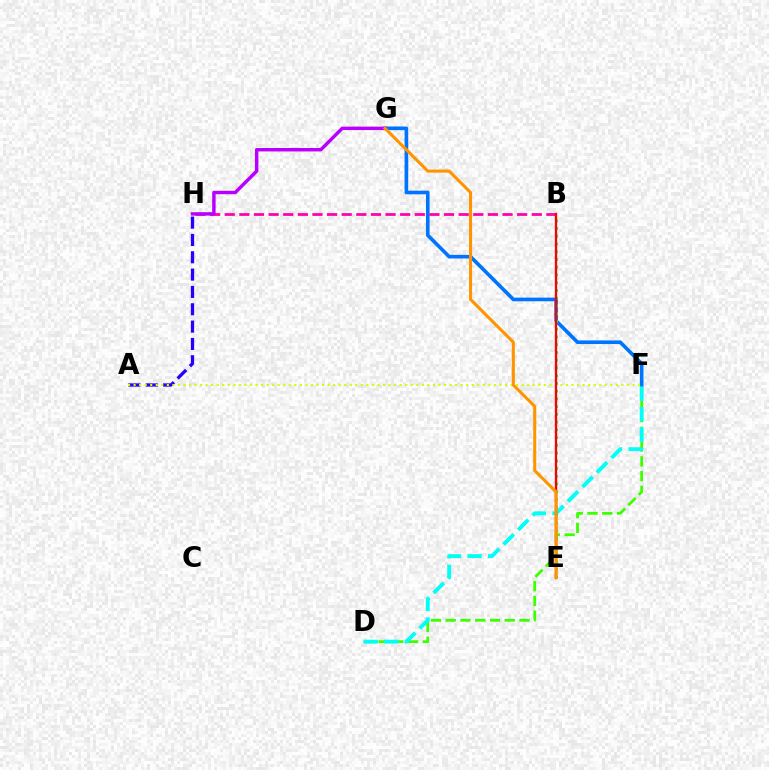{('D', 'F'): [{'color': '#3dff00', 'line_style': 'dashed', 'thickness': 2.01}, {'color': '#00fff6', 'line_style': 'dashed', 'thickness': 2.79}], ('F', 'G'): [{'color': '#0074ff', 'line_style': 'solid', 'thickness': 2.62}], ('B', 'E'): [{'color': '#00ff5c', 'line_style': 'dotted', 'thickness': 2.1}, {'color': '#ff0000', 'line_style': 'solid', 'thickness': 1.67}], ('B', 'H'): [{'color': '#ff00ac', 'line_style': 'dashed', 'thickness': 1.99}], ('A', 'H'): [{'color': '#2500ff', 'line_style': 'dashed', 'thickness': 2.35}], ('G', 'H'): [{'color': '#b900ff', 'line_style': 'solid', 'thickness': 2.47}], ('A', 'F'): [{'color': '#d1ff00', 'line_style': 'dotted', 'thickness': 1.51}], ('E', 'G'): [{'color': '#ff9400', 'line_style': 'solid', 'thickness': 2.2}]}